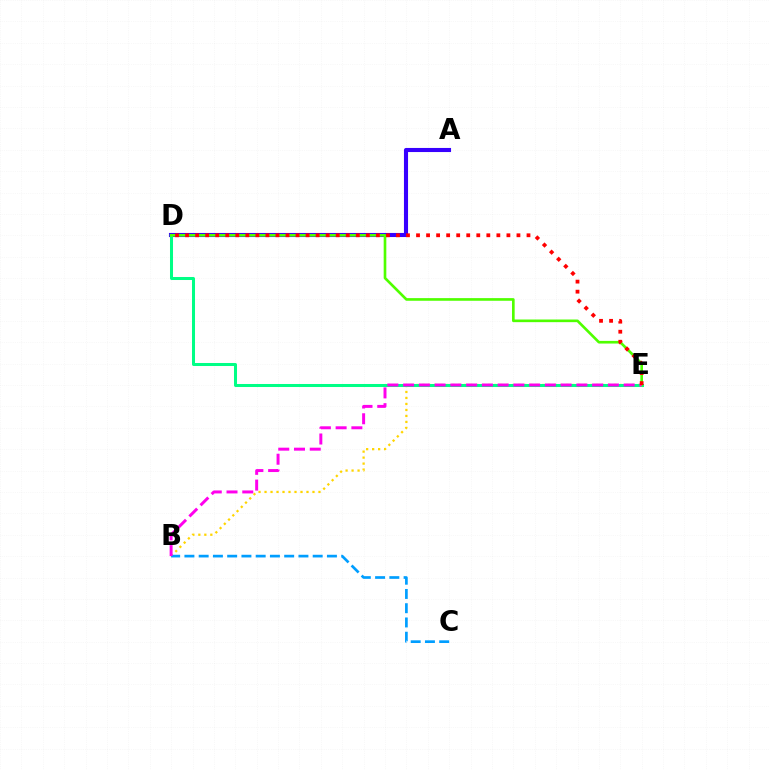{('A', 'D'): [{'color': '#3700ff', 'line_style': 'solid', 'thickness': 2.95}], ('B', 'E'): [{'color': '#ffd500', 'line_style': 'dotted', 'thickness': 1.63}, {'color': '#ff00ed', 'line_style': 'dashed', 'thickness': 2.14}], ('D', 'E'): [{'color': '#00ff86', 'line_style': 'solid', 'thickness': 2.18}, {'color': '#4fff00', 'line_style': 'solid', 'thickness': 1.91}, {'color': '#ff0000', 'line_style': 'dotted', 'thickness': 2.73}], ('B', 'C'): [{'color': '#009eff', 'line_style': 'dashed', 'thickness': 1.94}]}